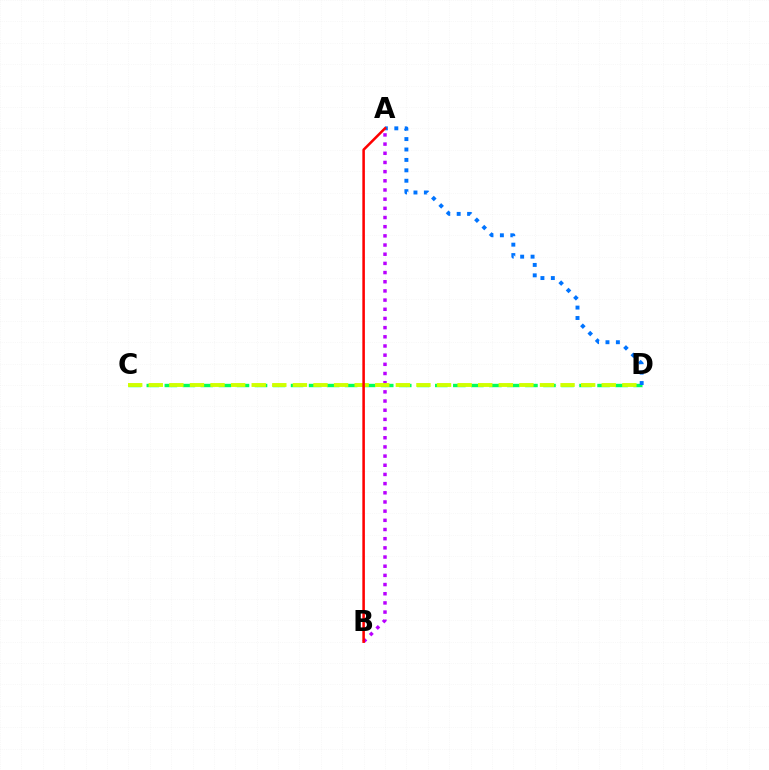{('C', 'D'): [{'color': '#00ff5c', 'line_style': 'dashed', 'thickness': 2.45}, {'color': '#d1ff00', 'line_style': 'dashed', 'thickness': 2.8}], ('A', 'B'): [{'color': '#b900ff', 'line_style': 'dotted', 'thickness': 2.49}, {'color': '#ff0000', 'line_style': 'solid', 'thickness': 1.83}], ('A', 'D'): [{'color': '#0074ff', 'line_style': 'dotted', 'thickness': 2.83}]}